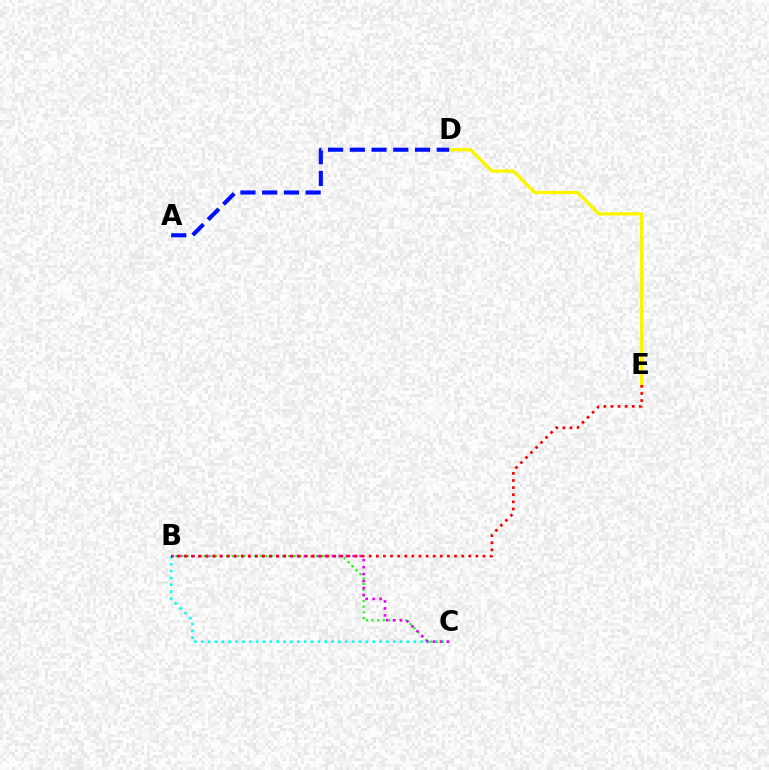{('B', 'C'): [{'color': '#00fff6', 'line_style': 'dotted', 'thickness': 1.86}, {'color': '#08ff00', 'line_style': 'dotted', 'thickness': 1.53}, {'color': '#ee00ff', 'line_style': 'dotted', 'thickness': 1.89}], ('D', 'E'): [{'color': '#fcf500', 'line_style': 'solid', 'thickness': 2.4}], ('A', 'D'): [{'color': '#0010ff', 'line_style': 'dashed', 'thickness': 2.95}], ('B', 'E'): [{'color': '#ff0000', 'line_style': 'dotted', 'thickness': 1.93}]}